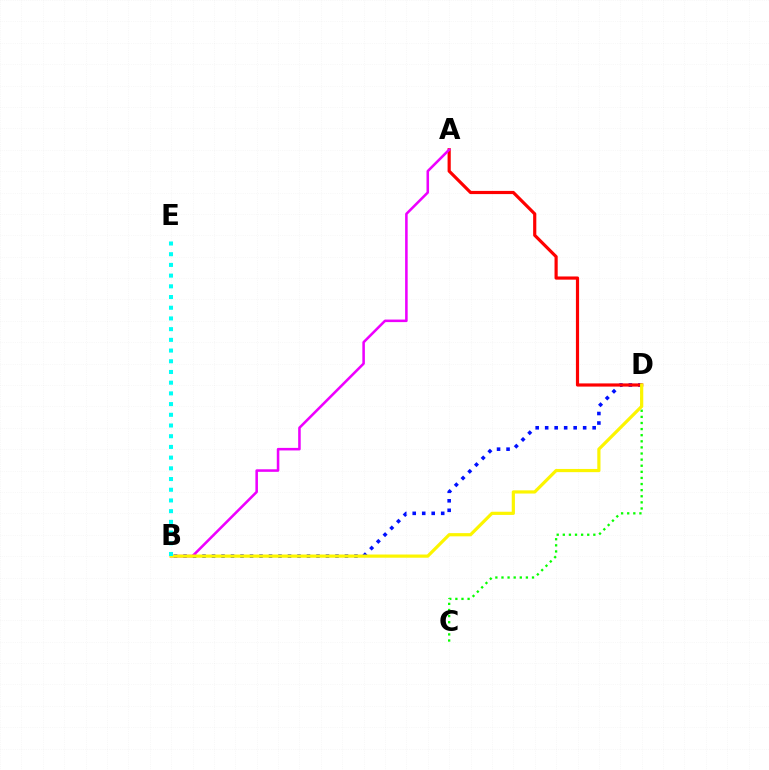{('B', 'D'): [{'color': '#0010ff', 'line_style': 'dotted', 'thickness': 2.58}, {'color': '#fcf500', 'line_style': 'solid', 'thickness': 2.3}], ('C', 'D'): [{'color': '#08ff00', 'line_style': 'dotted', 'thickness': 1.66}], ('A', 'D'): [{'color': '#ff0000', 'line_style': 'solid', 'thickness': 2.29}], ('A', 'B'): [{'color': '#ee00ff', 'line_style': 'solid', 'thickness': 1.84}], ('B', 'E'): [{'color': '#00fff6', 'line_style': 'dotted', 'thickness': 2.91}]}